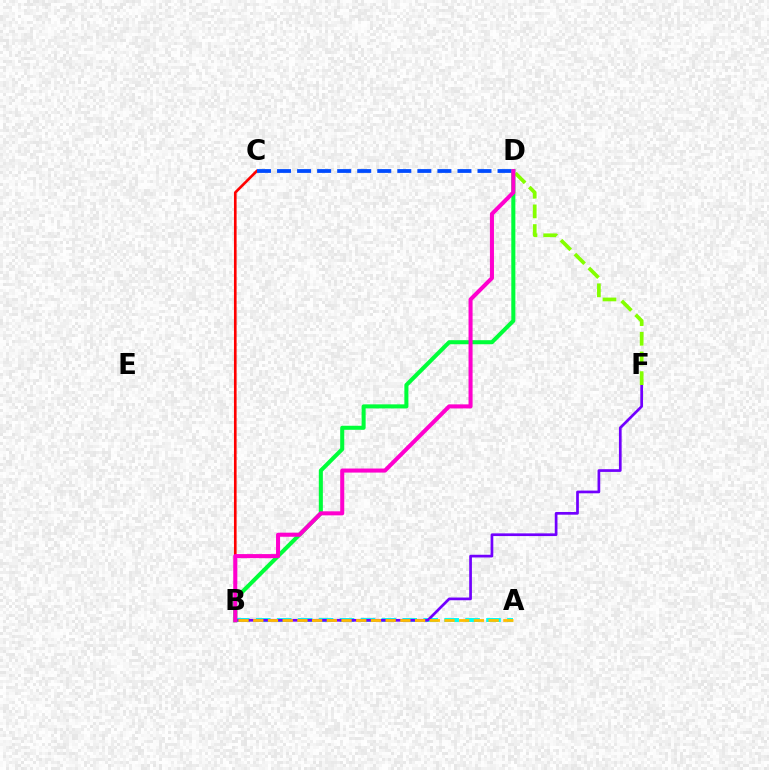{('B', 'C'): [{'color': '#ff0000', 'line_style': 'solid', 'thickness': 1.9}], ('A', 'B'): [{'color': '#00fff6', 'line_style': 'dashed', 'thickness': 2.84}, {'color': '#ffbd00', 'line_style': 'dashed', 'thickness': 2.0}], ('B', 'F'): [{'color': '#7200ff', 'line_style': 'solid', 'thickness': 1.95}], ('B', 'D'): [{'color': '#00ff39', 'line_style': 'solid', 'thickness': 2.92}, {'color': '#ff00cf', 'line_style': 'solid', 'thickness': 2.91}], ('D', 'F'): [{'color': '#84ff00', 'line_style': 'dashed', 'thickness': 2.67}], ('C', 'D'): [{'color': '#004bff', 'line_style': 'dashed', 'thickness': 2.72}]}